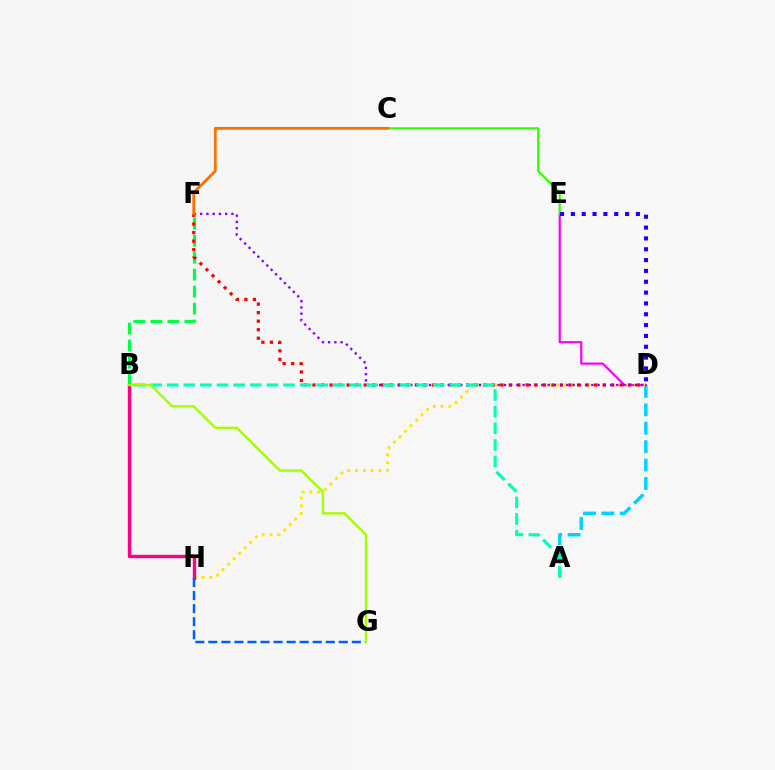{('A', 'D'): [{'color': '#00d3ff', 'line_style': 'dashed', 'thickness': 2.5}], ('D', 'E'): [{'color': '#fa00f9', 'line_style': 'solid', 'thickness': 1.58}, {'color': '#1900ff', 'line_style': 'dotted', 'thickness': 2.94}], ('C', 'E'): [{'color': '#31ff00', 'line_style': 'solid', 'thickness': 1.57}], ('B', 'F'): [{'color': '#00ff45', 'line_style': 'dashed', 'thickness': 2.31}], ('D', 'H'): [{'color': '#ffe600', 'line_style': 'dotted', 'thickness': 2.12}], ('B', 'H'): [{'color': '#ff0088', 'line_style': 'solid', 'thickness': 2.43}], ('D', 'F'): [{'color': '#ff0000', 'line_style': 'dotted', 'thickness': 2.32}, {'color': '#8a00ff', 'line_style': 'dotted', 'thickness': 1.7}], ('G', 'H'): [{'color': '#005dff', 'line_style': 'dashed', 'thickness': 1.77}], ('C', 'F'): [{'color': '#ff7000', 'line_style': 'solid', 'thickness': 2.03}], ('A', 'B'): [{'color': '#00ffbb', 'line_style': 'dashed', 'thickness': 2.26}], ('B', 'G'): [{'color': '#a2ff00', 'line_style': 'solid', 'thickness': 1.7}]}